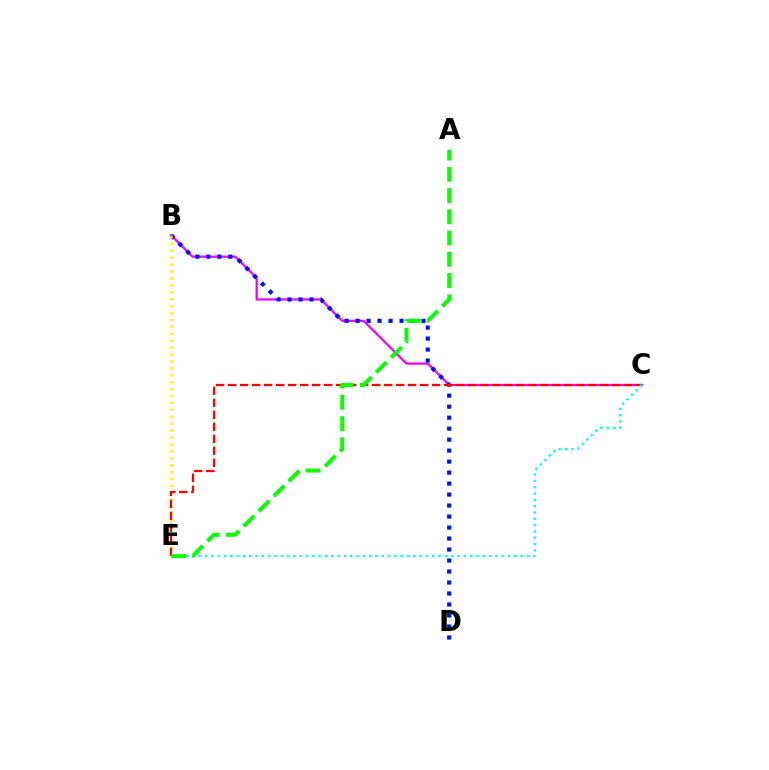{('B', 'C'): [{'color': '#ee00ff', 'line_style': 'solid', 'thickness': 1.6}], ('B', 'D'): [{'color': '#0010ff', 'line_style': 'dotted', 'thickness': 2.99}], ('B', 'E'): [{'color': '#fcf500', 'line_style': 'dotted', 'thickness': 1.88}], ('C', 'E'): [{'color': '#ff0000', 'line_style': 'dashed', 'thickness': 1.63}, {'color': '#00fff6', 'line_style': 'dotted', 'thickness': 1.71}], ('A', 'E'): [{'color': '#08ff00', 'line_style': 'dashed', 'thickness': 2.89}]}